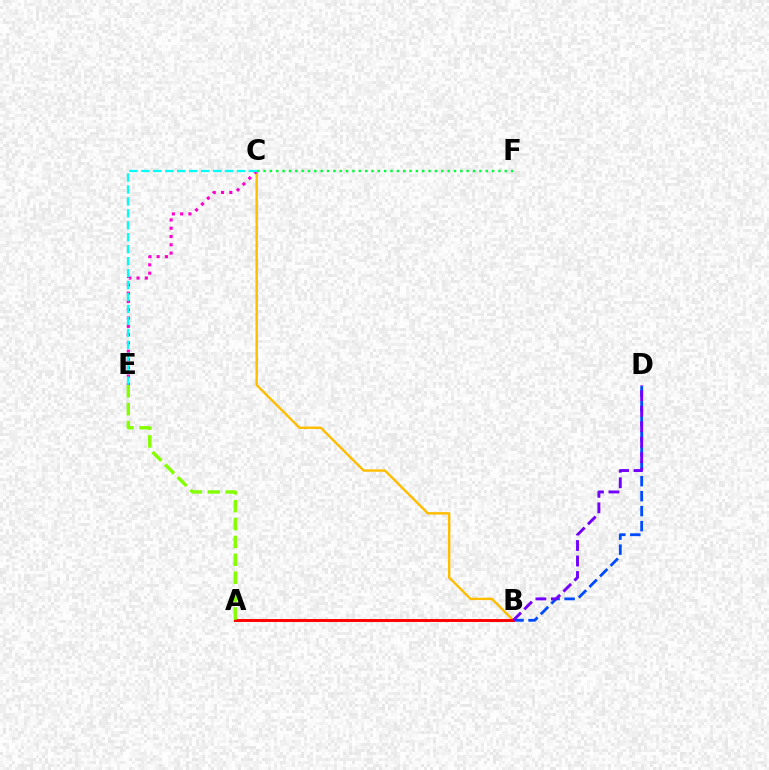{('B', 'D'): [{'color': '#004bff', 'line_style': 'dashed', 'thickness': 2.03}, {'color': '#7200ff', 'line_style': 'dashed', 'thickness': 2.11}], ('B', 'C'): [{'color': '#ffbd00', 'line_style': 'solid', 'thickness': 1.72}], ('A', 'B'): [{'color': '#ff0000', 'line_style': 'solid', 'thickness': 2.11}], ('C', 'E'): [{'color': '#ff00cf', 'line_style': 'dotted', 'thickness': 2.25}, {'color': '#00fff6', 'line_style': 'dashed', 'thickness': 1.62}], ('A', 'E'): [{'color': '#84ff00', 'line_style': 'dashed', 'thickness': 2.43}], ('C', 'F'): [{'color': '#00ff39', 'line_style': 'dotted', 'thickness': 1.72}]}